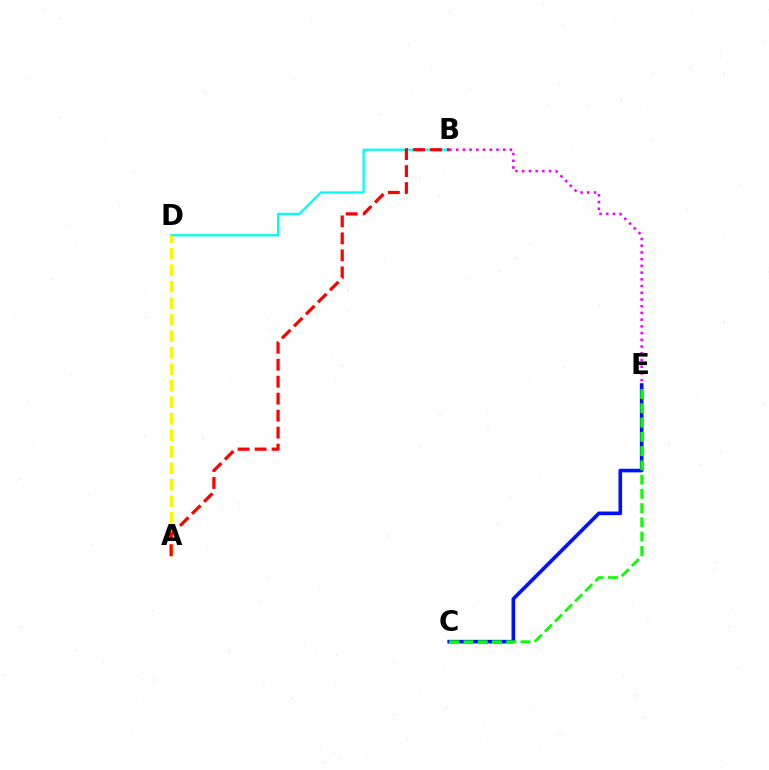{('C', 'E'): [{'color': '#0010ff', 'line_style': 'solid', 'thickness': 2.61}, {'color': '#08ff00', 'line_style': 'dashed', 'thickness': 1.94}], ('B', 'D'): [{'color': '#00fff6', 'line_style': 'solid', 'thickness': 1.64}], ('B', 'E'): [{'color': '#ee00ff', 'line_style': 'dotted', 'thickness': 1.83}], ('A', 'D'): [{'color': '#fcf500', 'line_style': 'dashed', 'thickness': 2.24}], ('A', 'B'): [{'color': '#ff0000', 'line_style': 'dashed', 'thickness': 2.31}]}